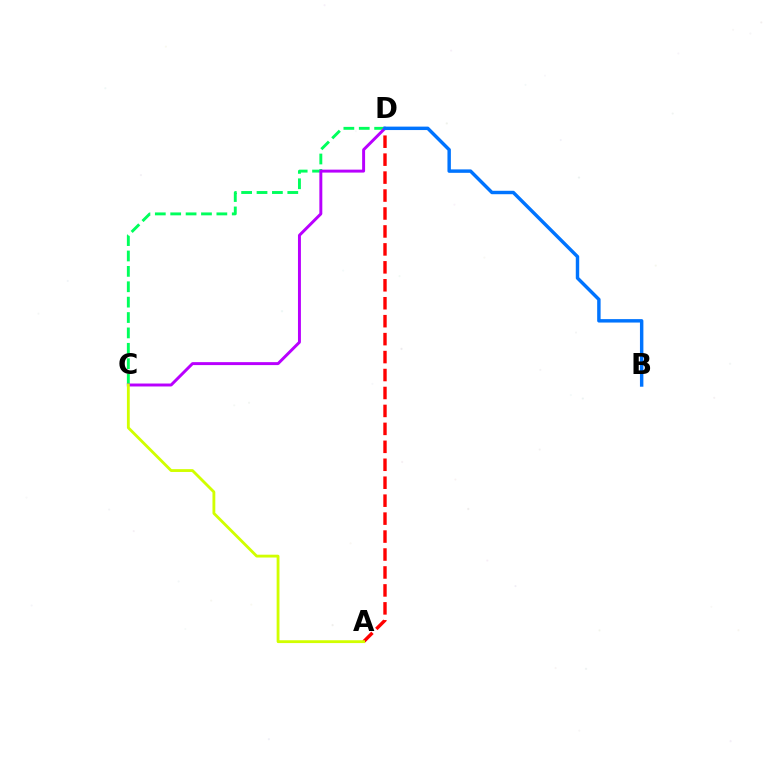{('C', 'D'): [{'color': '#00ff5c', 'line_style': 'dashed', 'thickness': 2.09}, {'color': '#b900ff', 'line_style': 'solid', 'thickness': 2.12}], ('A', 'D'): [{'color': '#ff0000', 'line_style': 'dashed', 'thickness': 2.44}], ('A', 'C'): [{'color': '#d1ff00', 'line_style': 'solid', 'thickness': 2.04}], ('B', 'D'): [{'color': '#0074ff', 'line_style': 'solid', 'thickness': 2.47}]}